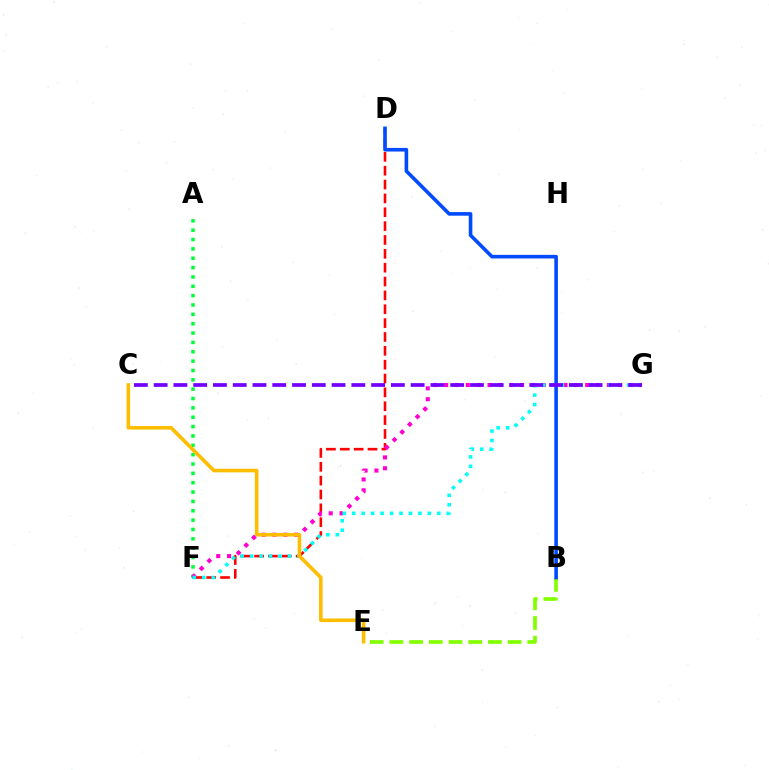{('D', 'F'): [{'color': '#ff0000', 'line_style': 'dashed', 'thickness': 1.88}], ('B', 'E'): [{'color': '#84ff00', 'line_style': 'dashed', 'thickness': 2.68}], ('A', 'F'): [{'color': '#00ff39', 'line_style': 'dotted', 'thickness': 2.54}], ('B', 'D'): [{'color': '#004bff', 'line_style': 'solid', 'thickness': 2.6}], ('F', 'G'): [{'color': '#ff00cf', 'line_style': 'dotted', 'thickness': 2.95}, {'color': '#00fff6', 'line_style': 'dotted', 'thickness': 2.57}], ('C', 'E'): [{'color': '#ffbd00', 'line_style': 'solid', 'thickness': 2.59}], ('C', 'G'): [{'color': '#7200ff', 'line_style': 'dashed', 'thickness': 2.69}]}